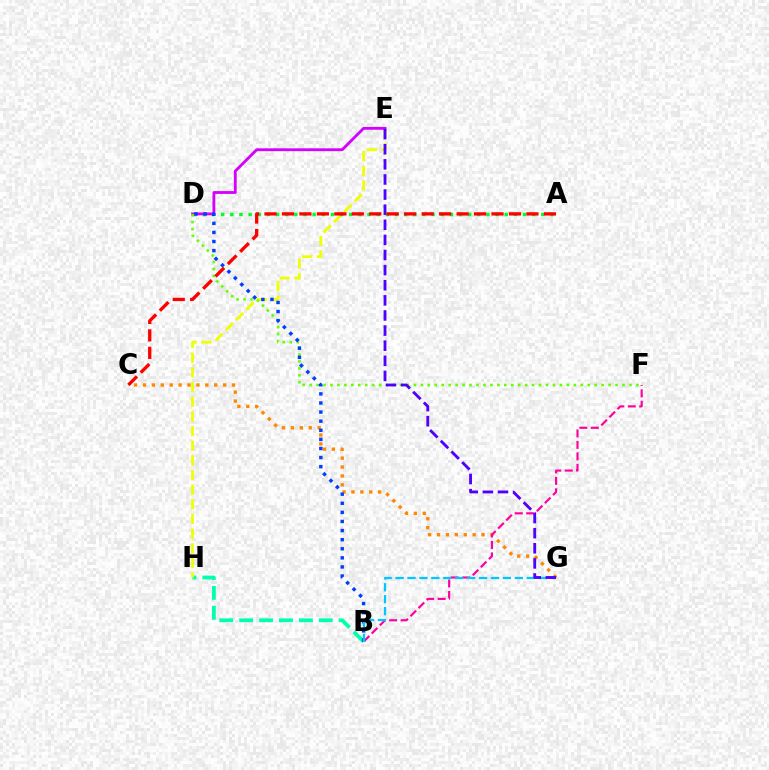{('B', 'H'): [{'color': '#00ffaf', 'line_style': 'dashed', 'thickness': 2.7}], ('E', 'H'): [{'color': '#eeff00', 'line_style': 'dashed', 'thickness': 1.99}], ('A', 'D'): [{'color': '#00ff27', 'line_style': 'dotted', 'thickness': 2.49}], ('D', 'E'): [{'color': '#d600ff', 'line_style': 'solid', 'thickness': 2.04}], ('D', 'F'): [{'color': '#66ff00', 'line_style': 'dotted', 'thickness': 1.89}], ('C', 'G'): [{'color': '#ff8800', 'line_style': 'dotted', 'thickness': 2.42}], ('B', 'D'): [{'color': '#003fff', 'line_style': 'dotted', 'thickness': 2.47}], ('B', 'F'): [{'color': '#ff00a0', 'line_style': 'dashed', 'thickness': 1.56}], ('B', 'G'): [{'color': '#00c7ff', 'line_style': 'dashed', 'thickness': 1.62}], ('E', 'G'): [{'color': '#4f00ff', 'line_style': 'dashed', 'thickness': 2.05}], ('A', 'C'): [{'color': '#ff0000', 'line_style': 'dashed', 'thickness': 2.37}]}